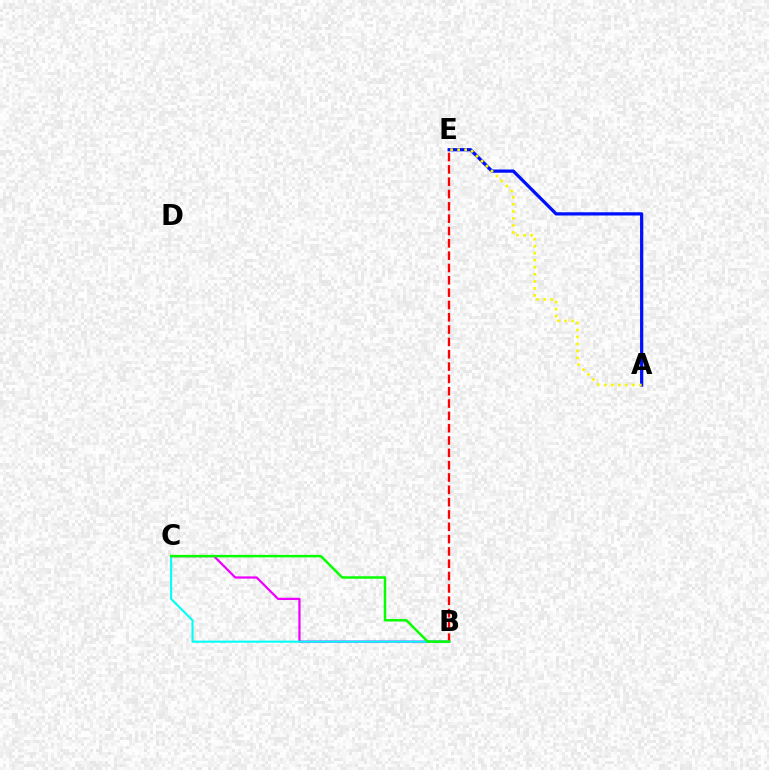{('A', 'E'): [{'color': '#0010ff', 'line_style': 'solid', 'thickness': 2.34}, {'color': '#fcf500', 'line_style': 'dotted', 'thickness': 1.91}], ('B', 'C'): [{'color': '#ee00ff', 'line_style': 'solid', 'thickness': 1.6}, {'color': '#00fff6', 'line_style': 'solid', 'thickness': 1.51}, {'color': '#08ff00', 'line_style': 'solid', 'thickness': 1.78}], ('B', 'E'): [{'color': '#ff0000', 'line_style': 'dashed', 'thickness': 1.67}]}